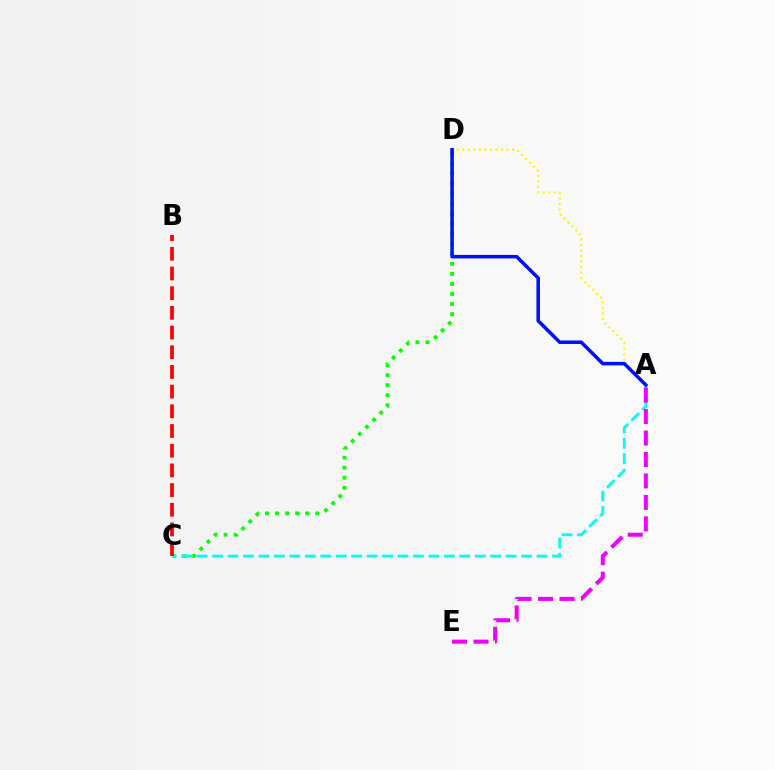{('C', 'D'): [{'color': '#08ff00', 'line_style': 'dotted', 'thickness': 2.73}], ('A', 'D'): [{'color': '#fcf500', 'line_style': 'dotted', 'thickness': 1.5}, {'color': '#0010ff', 'line_style': 'solid', 'thickness': 2.54}], ('A', 'C'): [{'color': '#00fff6', 'line_style': 'dashed', 'thickness': 2.1}], ('A', 'E'): [{'color': '#ee00ff', 'line_style': 'dashed', 'thickness': 2.91}], ('B', 'C'): [{'color': '#ff0000', 'line_style': 'dashed', 'thickness': 2.67}]}